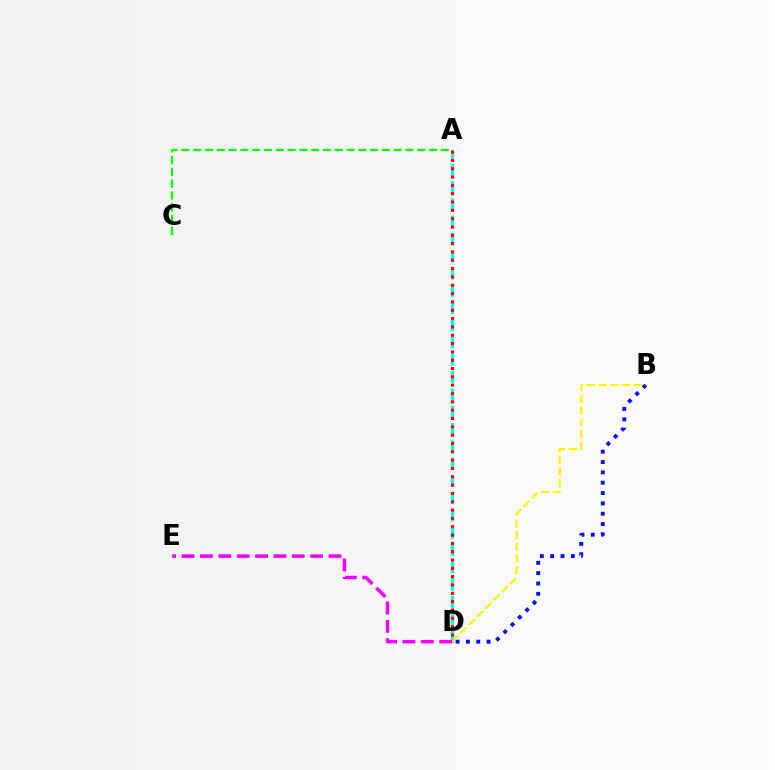{('A', 'D'): [{'color': '#00fff6', 'line_style': 'dashed', 'thickness': 2.35}, {'color': '#ff0000', 'line_style': 'dotted', 'thickness': 2.26}], ('B', 'D'): [{'color': '#0010ff', 'line_style': 'dotted', 'thickness': 2.81}, {'color': '#fcf500', 'line_style': 'dashed', 'thickness': 1.6}], ('A', 'C'): [{'color': '#08ff00', 'line_style': 'dashed', 'thickness': 1.6}], ('D', 'E'): [{'color': '#ee00ff', 'line_style': 'dashed', 'thickness': 2.5}]}